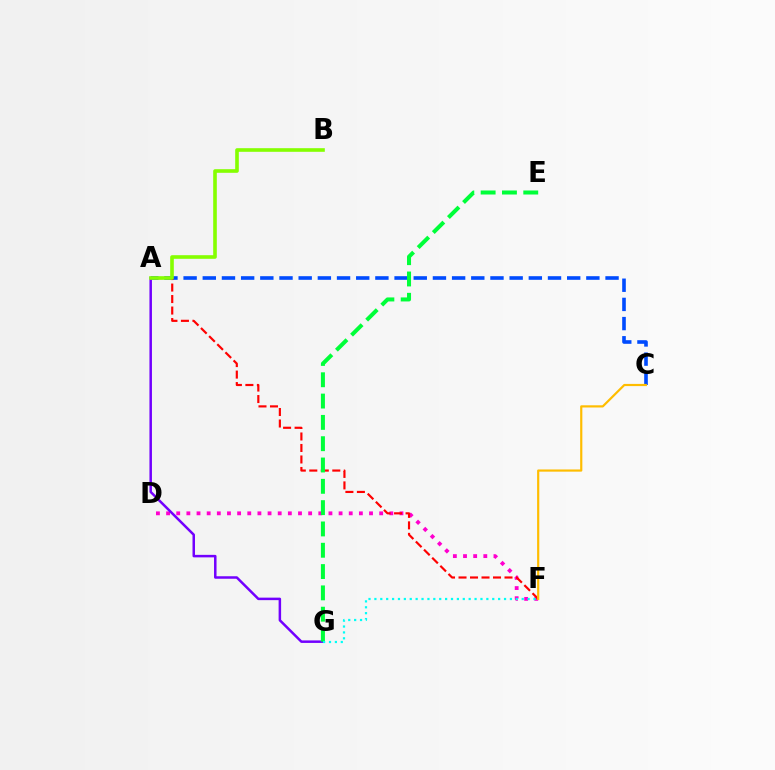{('D', 'F'): [{'color': '#ff00cf', 'line_style': 'dotted', 'thickness': 2.76}], ('A', 'C'): [{'color': '#004bff', 'line_style': 'dashed', 'thickness': 2.61}], ('A', 'G'): [{'color': '#7200ff', 'line_style': 'solid', 'thickness': 1.8}], ('A', 'F'): [{'color': '#ff0000', 'line_style': 'dashed', 'thickness': 1.56}], ('C', 'F'): [{'color': '#ffbd00', 'line_style': 'solid', 'thickness': 1.58}], ('E', 'G'): [{'color': '#00ff39', 'line_style': 'dashed', 'thickness': 2.9}], ('F', 'G'): [{'color': '#00fff6', 'line_style': 'dotted', 'thickness': 1.6}], ('A', 'B'): [{'color': '#84ff00', 'line_style': 'solid', 'thickness': 2.6}]}